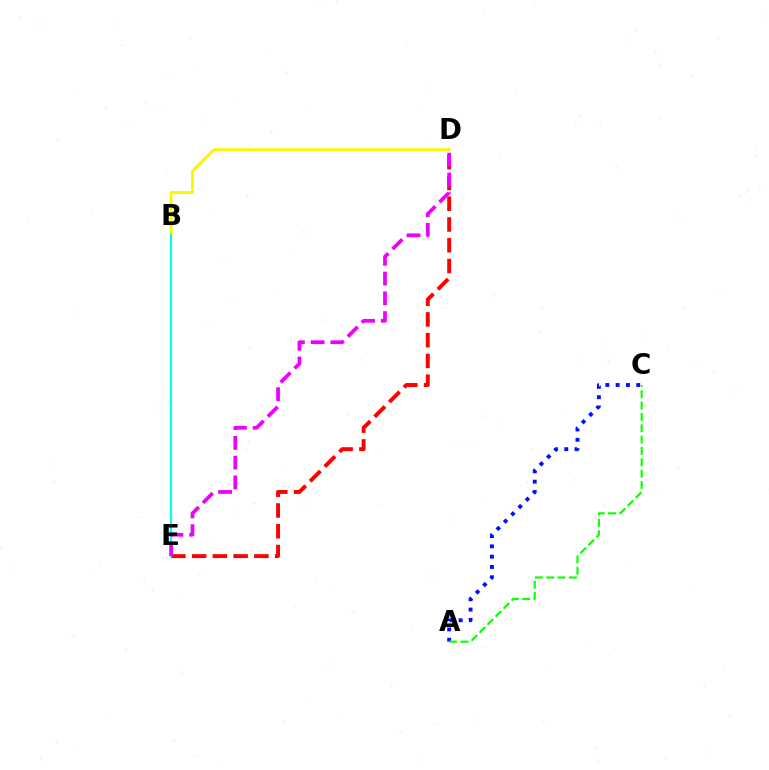{('A', 'C'): [{'color': '#0010ff', 'line_style': 'dotted', 'thickness': 2.8}, {'color': '#08ff00', 'line_style': 'dashed', 'thickness': 1.54}], ('B', 'D'): [{'color': '#fcf500', 'line_style': 'solid', 'thickness': 2.07}], ('D', 'E'): [{'color': '#ff0000', 'line_style': 'dashed', 'thickness': 2.82}, {'color': '#ee00ff', 'line_style': 'dashed', 'thickness': 2.68}], ('B', 'E'): [{'color': '#00fff6', 'line_style': 'solid', 'thickness': 1.55}]}